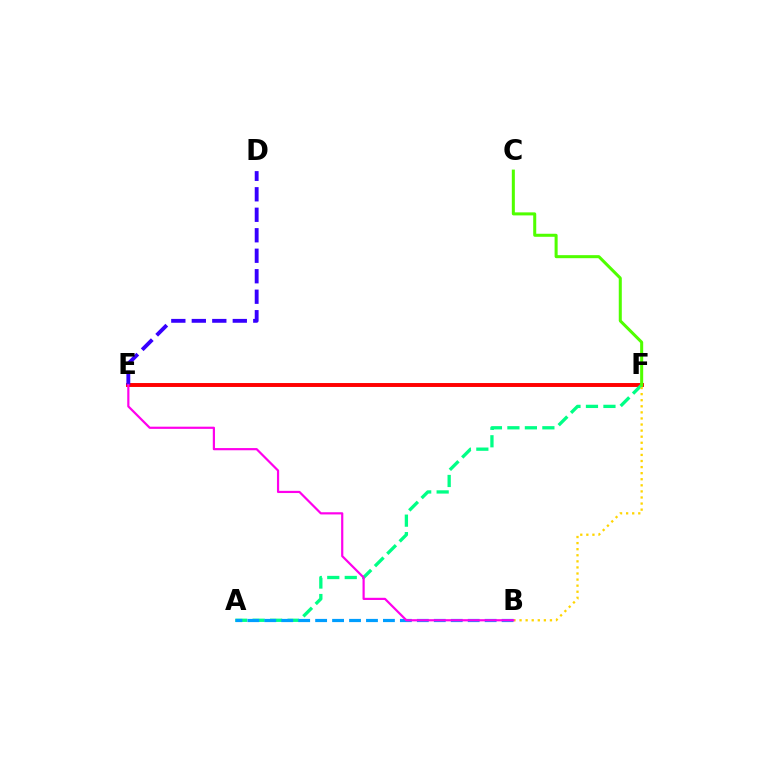{('E', 'F'): [{'color': '#ff0000', 'line_style': 'solid', 'thickness': 2.83}], ('A', 'F'): [{'color': '#00ff86', 'line_style': 'dashed', 'thickness': 2.38}], ('C', 'F'): [{'color': '#4fff00', 'line_style': 'solid', 'thickness': 2.18}], ('A', 'B'): [{'color': '#009eff', 'line_style': 'dashed', 'thickness': 2.3}], ('D', 'E'): [{'color': '#3700ff', 'line_style': 'dashed', 'thickness': 2.78}], ('B', 'F'): [{'color': '#ffd500', 'line_style': 'dotted', 'thickness': 1.65}], ('B', 'E'): [{'color': '#ff00ed', 'line_style': 'solid', 'thickness': 1.58}]}